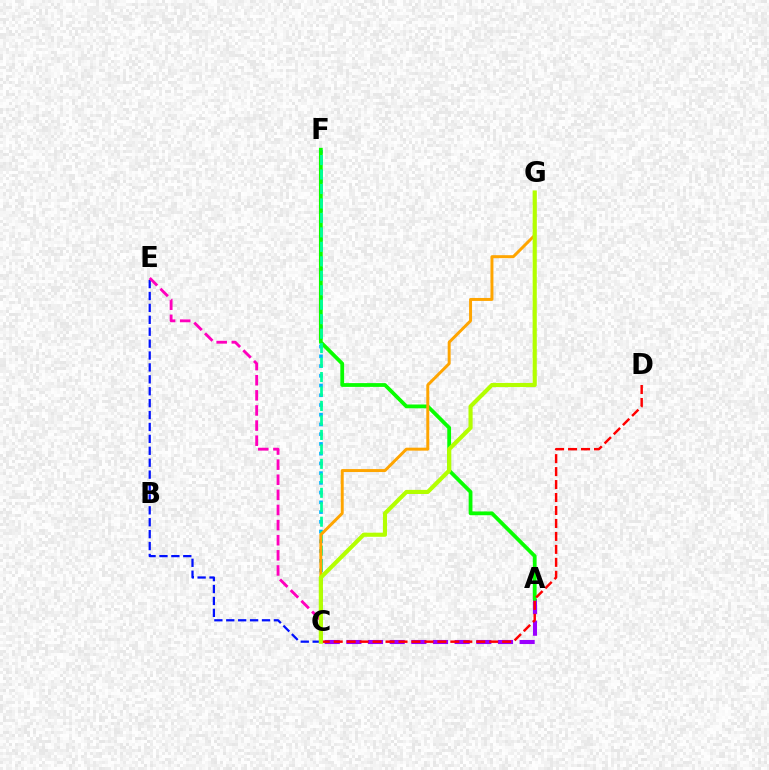{('A', 'C'): [{'color': '#9b00ff', 'line_style': 'dashed', 'thickness': 2.94}], ('C', 'F'): [{'color': '#00b5ff', 'line_style': 'dotted', 'thickness': 2.65}, {'color': '#00ff9d', 'line_style': 'dashed', 'thickness': 1.97}], ('C', 'E'): [{'color': '#0010ff', 'line_style': 'dashed', 'thickness': 1.62}, {'color': '#ff00bd', 'line_style': 'dashed', 'thickness': 2.05}], ('A', 'F'): [{'color': '#08ff00', 'line_style': 'solid', 'thickness': 2.72}], ('C', 'G'): [{'color': '#ffa500', 'line_style': 'solid', 'thickness': 2.13}, {'color': '#b3ff00', 'line_style': 'solid', 'thickness': 2.97}], ('C', 'D'): [{'color': '#ff0000', 'line_style': 'dashed', 'thickness': 1.76}]}